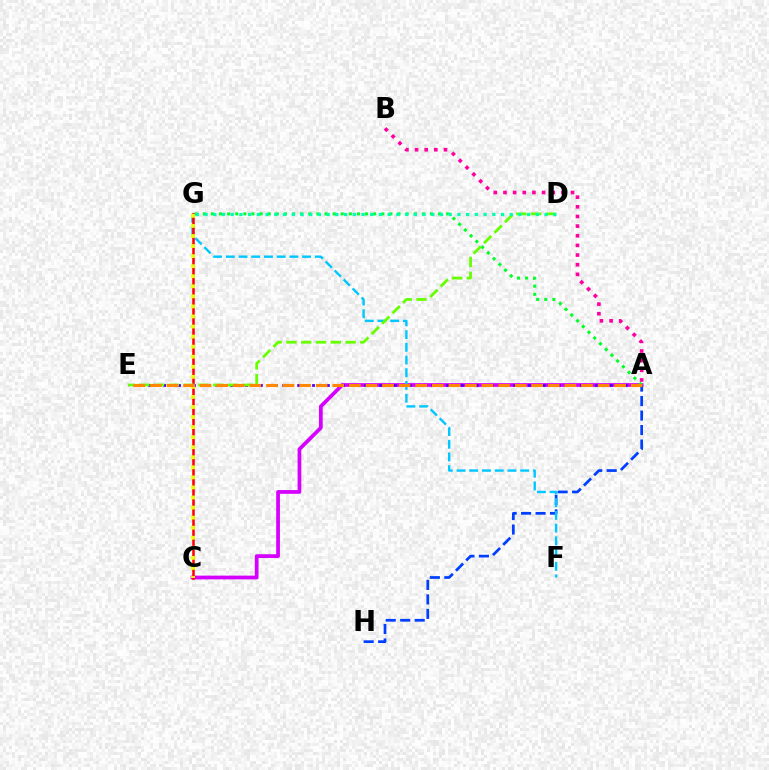{('A', 'C'): [{'color': '#d600ff', 'line_style': 'solid', 'thickness': 2.7}], ('A', 'G'): [{'color': '#00ff27', 'line_style': 'dotted', 'thickness': 2.2}], ('A', 'B'): [{'color': '#ff00a0', 'line_style': 'dotted', 'thickness': 2.62}], ('A', 'H'): [{'color': '#003fff', 'line_style': 'dashed', 'thickness': 1.97}], ('F', 'G'): [{'color': '#00c7ff', 'line_style': 'dashed', 'thickness': 1.73}], ('C', 'G'): [{'color': '#ff0000', 'line_style': 'solid', 'thickness': 1.82}, {'color': '#eeff00', 'line_style': 'dotted', 'thickness': 2.73}], ('A', 'E'): [{'color': '#4f00ff', 'line_style': 'dotted', 'thickness': 2.02}, {'color': '#ff8800', 'line_style': 'dashed', 'thickness': 2.25}], ('D', 'E'): [{'color': '#66ff00', 'line_style': 'dashed', 'thickness': 2.01}], ('D', 'G'): [{'color': '#00ffaf', 'line_style': 'dotted', 'thickness': 2.37}]}